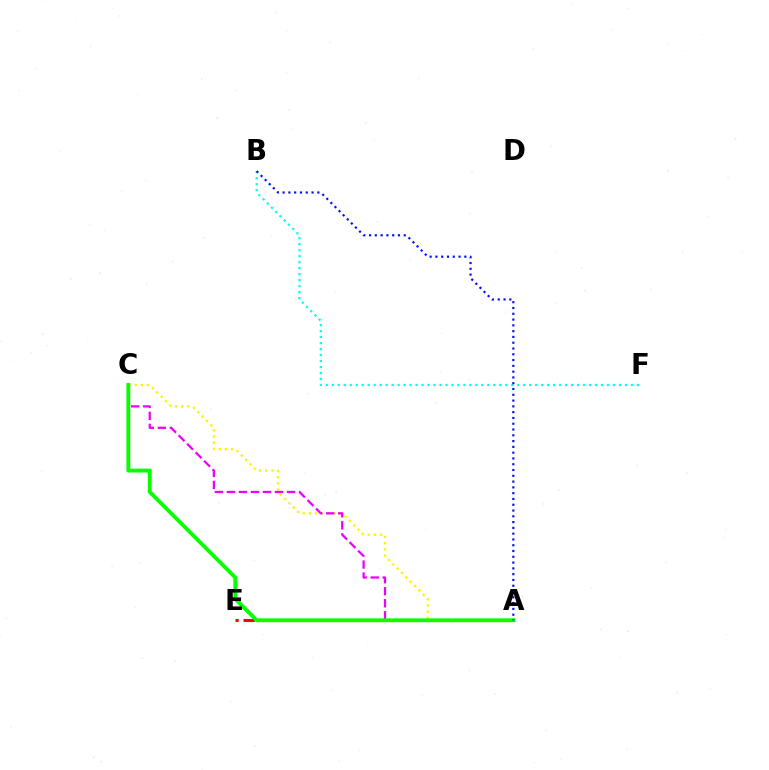{('A', 'E'): [{'color': '#ff0000', 'line_style': 'dashed', 'thickness': 2.2}], ('A', 'C'): [{'color': '#fcf500', 'line_style': 'dotted', 'thickness': 1.67}, {'color': '#ee00ff', 'line_style': 'dashed', 'thickness': 1.63}, {'color': '#08ff00', 'line_style': 'solid', 'thickness': 2.78}], ('B', 'F'): [{'color': '#00fff6', 'line_style': 'dotted', 'thickness': 1.63}], ('A', 'B'): [{'color': '#0010ff', 'line_style': 'dotted', 'thickness': 1.57}]}